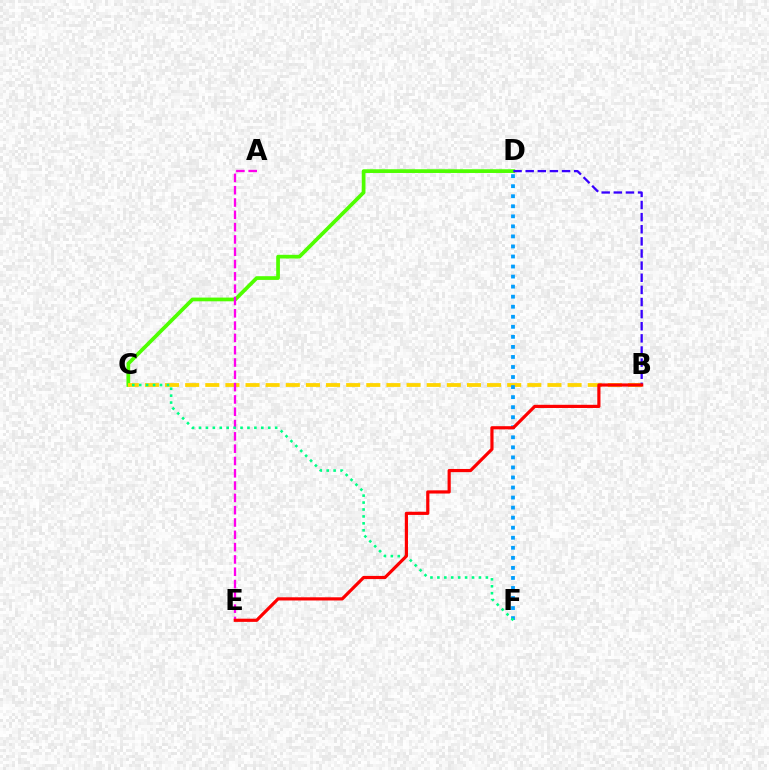{('C', 'D'): [{'color': '#4fff00', 'line_style': 'solid', 'thickness': 2.68}], ('B', 'C'): [{'color': '#ffd500', 'line_style': 'dashed', 'thickness': 2.73}], ('D', 'F'): [{'color': '#009eff', 'line_style': 'dotted', 'thickness': 2.73}], ('B', 'D'): [{'color': '#3700ff', 'line_style': 'dashed', 'thickness': 1.65}], ('A', 'E'): [{'color': '#ff00ed', 'line_style': 'dashed', 'thickness': 1.67}], ('C', 'F'): [{'color': '#00ff86', 'line_style': 'dotted', 'thickness': 1.88}], ('B', 'E'): [{'color': '#ff0000', 'line_style': 'solid', 'thickness': 2.29}]}